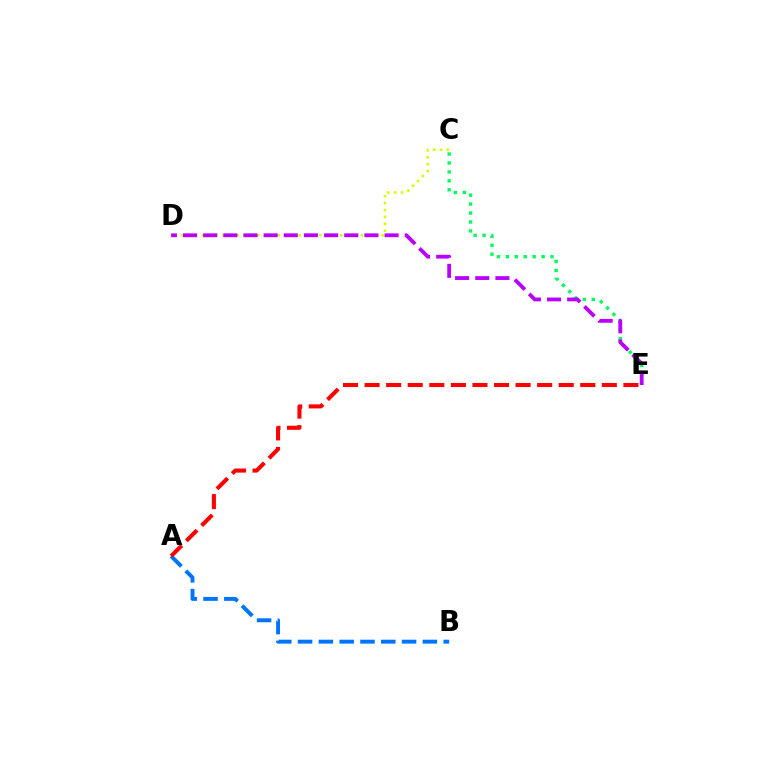{('C', 'E'): [{'color': '#00ff5c', 'line_style': 'dotted', 'thickness': 2.43}], ('C', 'D'): [{'color': '#d1ff00', 'line_style': 'dotted', 'thickness': 1.88}], ('D', 'E'): [{'color': '#b900ff', 'line_style': 'dashed', 'thickness': 2.74}], ('A', 'B'): [{'color': '#0074ff', 'line_style': 'dashed', 'thickness': 2.83}], ('A', 'E'): [{'color': '#ff0000', 'line_style': 'dashed', 'thickness': 2.93}]}